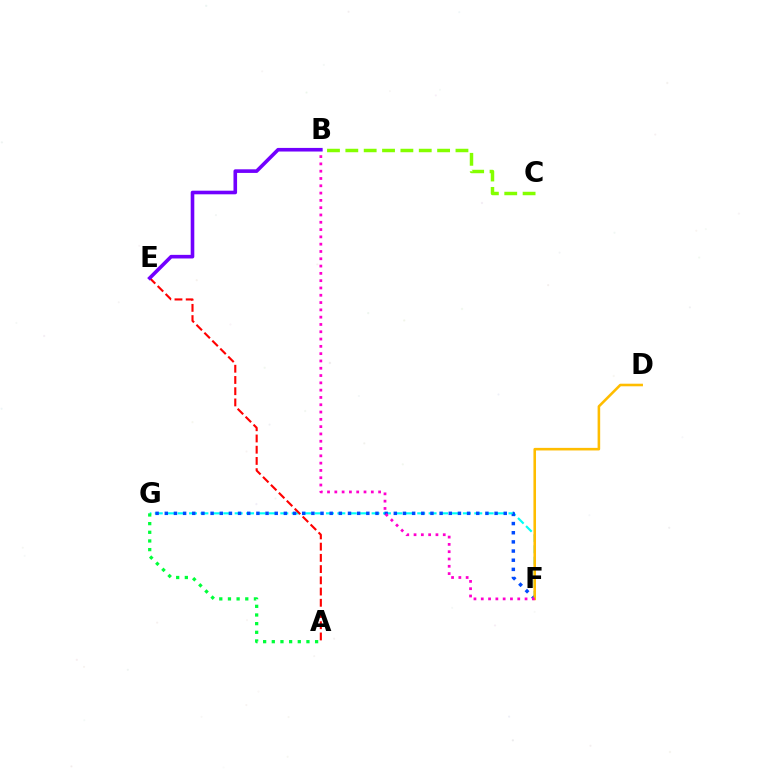{('F', 'G'): [{'color': '#00fff6', 'line_style': 'dashed', 'thickness': 1.55}, {'color': '#004bff', 'line_style': 'dotted', 'thickness': 2.49}], ('A', 'G'): [{'color': '#00ff39', 'line_style': 'dotted', 'thickness': 2.35}], ('D', 'F'): [{'color': '#ffbd00', 'line_style': 'solid', 'thickness': 1.86}], ('B', 'C'): [{'color': '#84ff00', 'line_style': 'dashed', 'thickness': 2.49}], ('A', 'E'): [{'color': '#ff0000', 'line_style': 'dashed', 'thickness': 1.53}], ('B', 'F'): [{'color': '#ff00cf', 'line_style': 'dotted', 'thickness': 1.98}], ('B', 'E'): [{'color': '#7200ff', 'line_style': 'solid', 'thickness': 2.6}]}